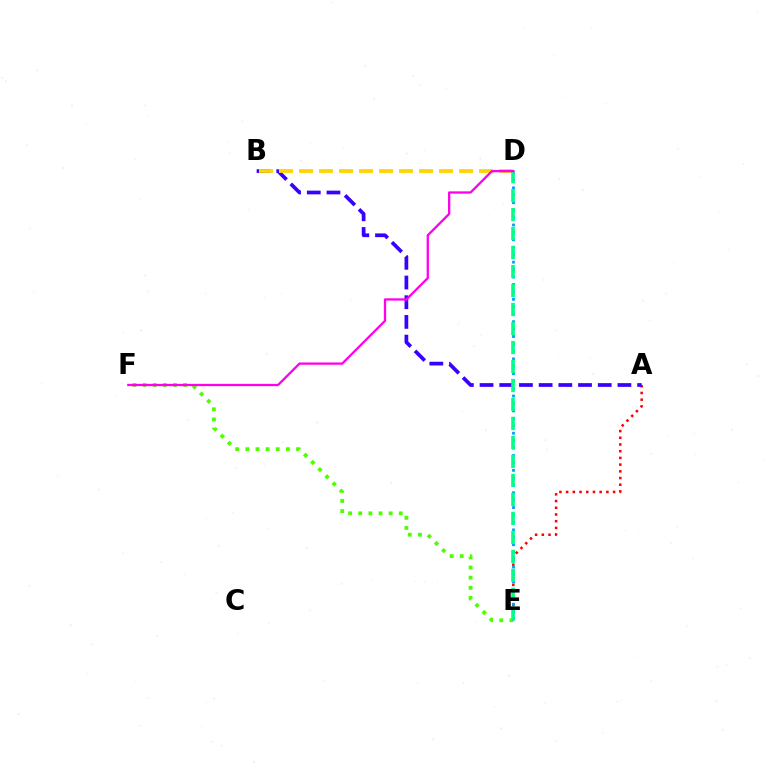{('E', 'F'): [{'color': '#4fff00', 'line_style': 'dotted', 'thickness': 2.75}], ('A', 'E'): [{'color': '#ff0000', 'line_style': 'dotted', 'thickness': 1.82}], ('A', 'B'): [{'color': '#3700ff', 'line_style': 'dashed', 'thickness': 2.68}], ('D', 'E'): [{'color': '#009eff', 'line_style': 'dotted', 'thickness': 2.02}, {'color': '#00ff86', 'line_style': 'dashed', 'thickness': 2.58}], ('B', 'D'): [{'color': '#ffd500', 'line_style': 'dashed', 'thickness': 2.72}], ('D', 'F'): [{'color': '#ff00ed', 'line_style': 'solid', 'thickness': 1.65}]}